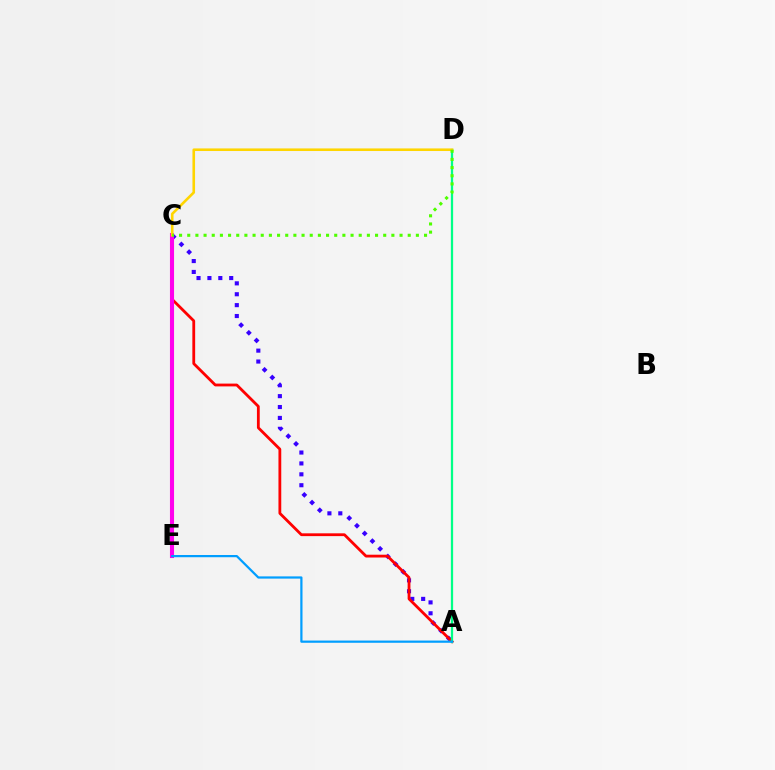{('A', 'C'): [{'color': '#3700ff', 'line_style': 'dotted', 'thickness': 2.96}, {'color': '#ff0000', 'line_style': 'solid', 'thickness': 2.01}], ('C', 'E'): [{'color': '#ff00ed', 'line_style': 'solid', 'thickness': 2.94}], ('A', 'D'): [{'color': '#00ff86', 'line_style': 'solid', 'thickness': 1.63}], ('A', 'E'): [{'color': '#009eff', 'line_style': 'solid', 'thickness': 1.6}], ('C', 'D'): [{'color': '#ffd500', 'line_style': 'solid', 'thickness': 1.87}, {'color': '#4fff00', 'line_style': 'dotted', 'thickness': 2.22}]}